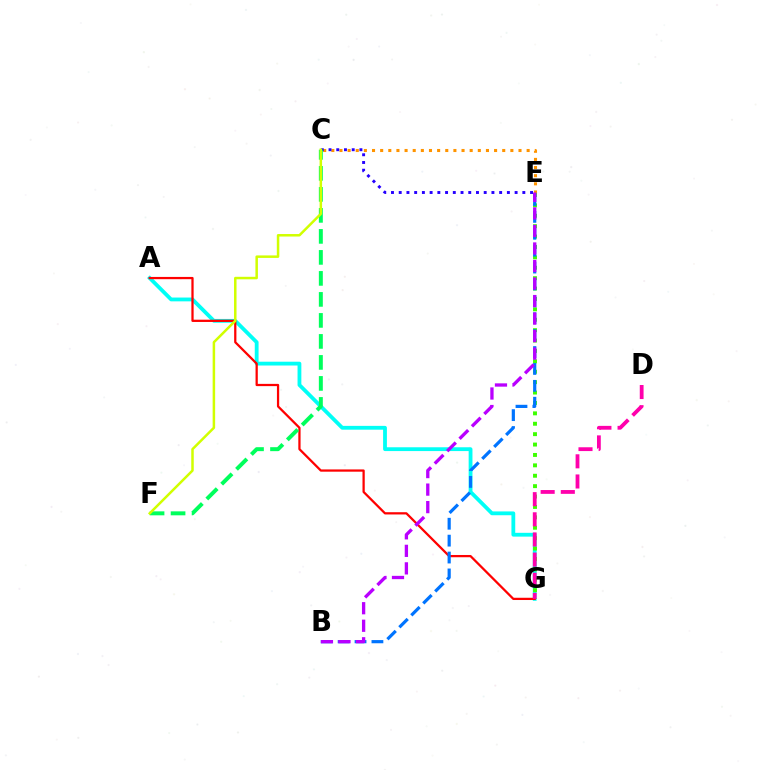{('A', 'G'): [{'color': '#00fff6', 'line_style': 'solid', 'thickness': 2.74}, {'color': '#ff0000', 'line_style': 'solid', 'thickness': 1.62}], ('C', 'E'): [{'color': '#ff9400', 'line_style': 'dotted', 'thickness': 2.21}, {'color': '#2500ff', 'line_style': 'dotted', 'thickness': 2.1}], ('E', 'G'): [{'color': '#3dff00', 'line_style': 'dotted', 'thickness': 2.83}], ('B', 'E'): [{'color': '#0074ff', 'line_style': 'dashed', 'thickness': 2.3}, {'color': '#b900ff', 'line_style': 'dashed', 'thickness': 2.38}], ('D', 'G'): [{'color': '#ff00ac', 'line_style': 'dashed', 'thickness': 2.74}], ('C', 'F'): [{'color': '#00ff5c', 'line_style': 'dashed', 'thickness': 2.85}, {'color': '#d1ff00', 'line_style': 'solid', 'thickness': 1.8}]}